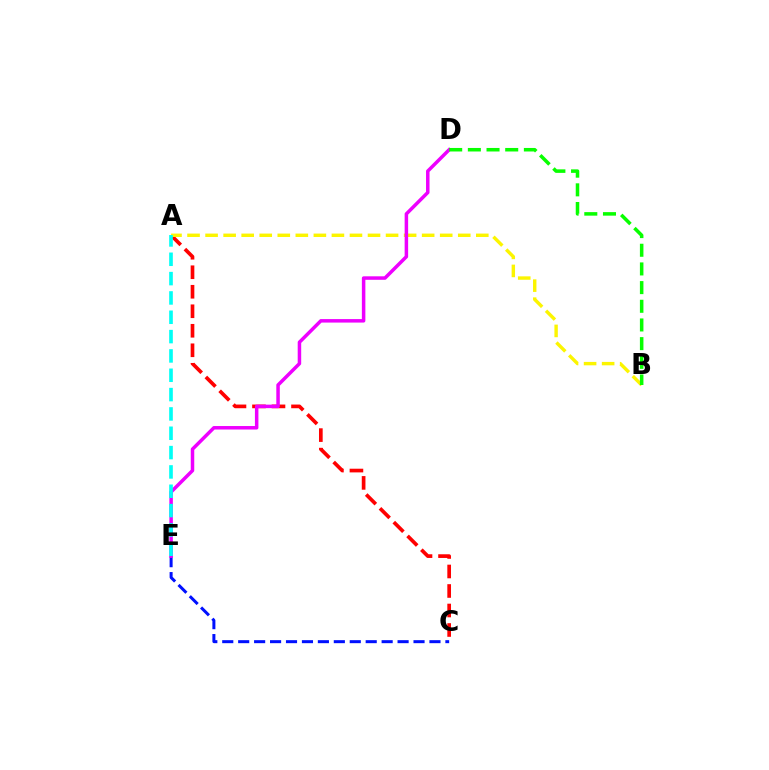{('A', 'C'): [{'color': '#ff0000', 'line_style': 'dashed', 'thickness': 2.65}], ('A', 'B'): [{'color': '#fcf500', 'line_style': 'dashed', 'thickness': 2.45}], ('C', 'E'): [{'color': '#0010ff', 'line_style': 'dashed', 'thickness': 2.17}], ('D', 'E'): [{'color': '#ee00ff', 'line_style': 'solid', 'thickness': 2.52}], ('B', 'D'): [{'color': '#08ff00', 'line_style': 'dashed', 'thickness': 2.54}], ('A', 'E'): [{'color': '#00fff6', 'line_style': 'dashed', 'thickness': 2.63}]}